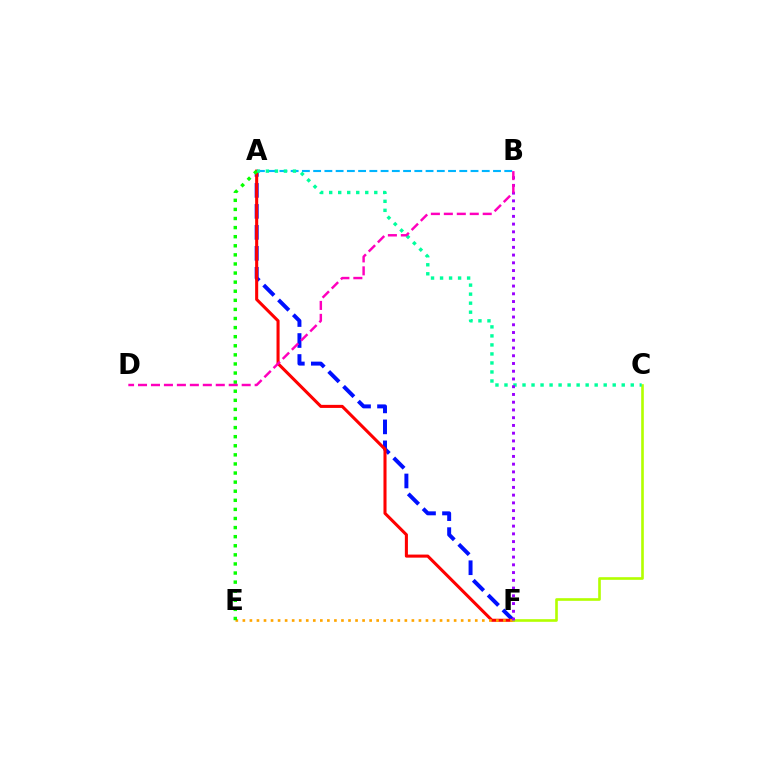{('A', 'F'): [{'color': '#0010ff', 'line_style': 'dashed', 'thickness': 2.85}, {'color': '#ff0000', 'line_style': 'solid', 'thickness': 2.2}], ('C', 'F'): [{'color': '#b3ff00', 'line_style': 'solid', 'thickness': 1.89}], ('E', 'F'): [{'color': '#ffa500', 'line_style': 'dotted', 'thickness': 1.91}], ('A', 'B'): [{'color': '#00b5ff', 'line_style': 'dashed', 'thickness': 1.53}], ('A', 'C'): [{'color': '#00ff9d', 'line_style': 'dotted', 'thickness': 2.45}], ('B', 'F'): [{'color': '#9b00ff', 'line_style': 'dotted', 'thickness': 2.1}], ('A', 'E'): [{'color': '#08ff00', 'line_style': 'dotted', 'thickness': 2.47}], ('B', 'D'): [{'color': '#ff00bd', 'line_style': 'dashed', 'thickness': 1.76}]}